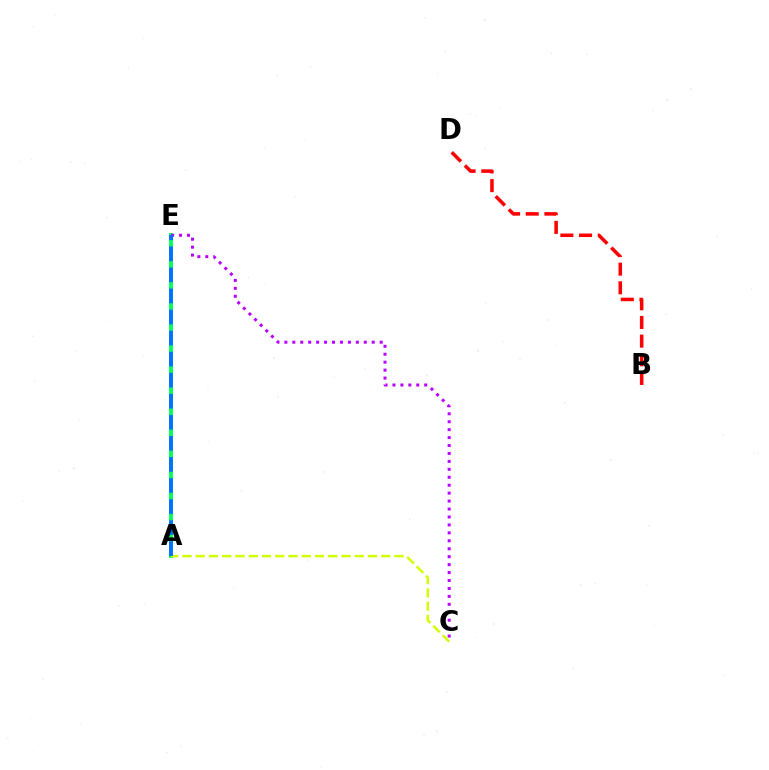{('A', 'E'): [{'color': '#00ff5c', 'line_style': 'solid', 'thickness': 2.82}, {'color': '#0074ff', 'line_style': 'dashed', 'thickness': 2.86}], ('C', 'E'): [{'color': '#b900ff', 'line_style': 'dotted', 'thickness': 2.16}], ('A', 'C'): [{'color': '#d1ff00', 'line_style': 'dashed', 'thickness': 1.8}], ('B', 'D'): [{'color': '#ff0000', 'line_style': 'dashed', 'thickness': 2.54}]}